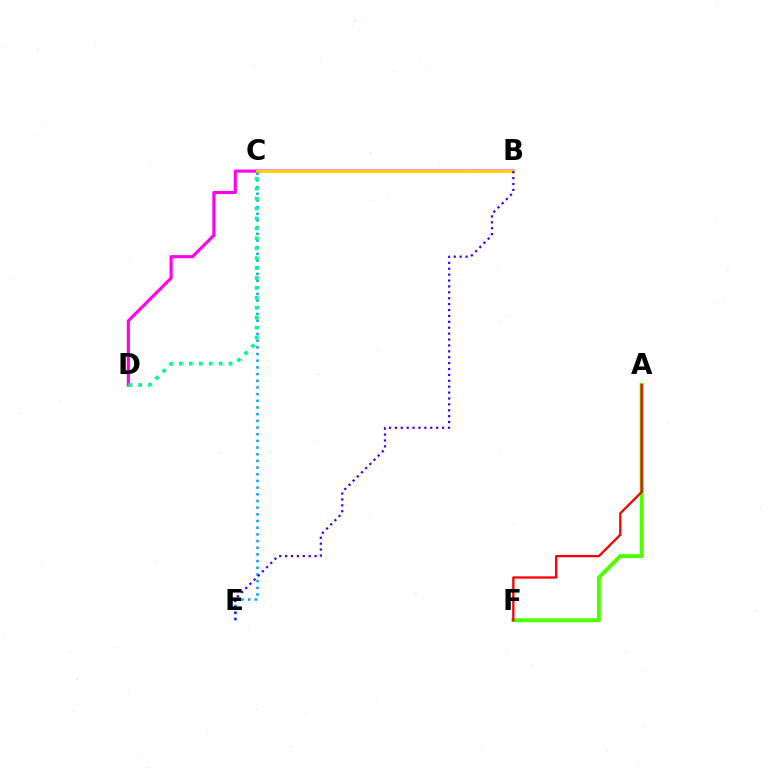{('B', 'D'): [{'color': '#ff00ed', 'line_style': 'solid', 'thickness': 2.25}], ('B', 'C'): [{'color': '#ffd500', 'line_style': 'solid', 'thickness': 2.13}], ('C', 'E'): [{'color': '#009eff', 'line_style': 'dotted', 'thickness': 1.81}], ('C', 'D'): [{'color': '#00ff86', 'line_style': 'dotted', 'thickness': 2.7}], ('A', 'F'): [{'color': '#4fff00', 'line_style': 'solid', 'thickness': 2.83}, {'color': '#ff0000', 'line_style': 'solid', 'thickness': 1.65}], ('B', 'E'): [{'color': '#3700ff', 'line_style': 'dotted', 'thickness': 1.6}]}